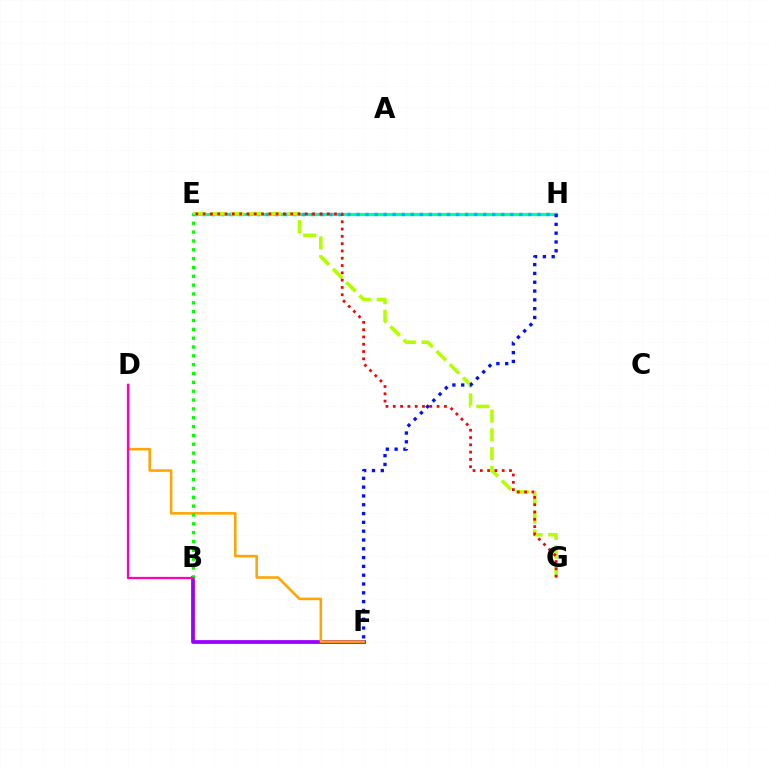{('E', 'H'): [{'color': '#00ff9d', 'line_style': 'solid', 'thickness': 2.28}, {'color': '#00b5ff', 'line_style': 'dotted', 'thickness': 2.46}], ('B', 'F'): [{'color': '#9b00ff', 'line_style': 'solid', 'thickness': 2.71}], ('D', 'F'): [{'color': '#ffa500', 'line_style': 'solid', 'thickness': 1.83}], ('E', 'G'): [{'color': '#b3ff00', 'line_style': 'dashed', 'thickness': 2.55}, {'color': '#ff0000', 'line_style': 'dotted', 'thickness': 1.98}], ('F', 'H'): [{'color': '#0010ff', 'line_style': 'dotted', 'thickness': 2.39}], ('B', 'E'): [{'color': '#08ff00', 'line_style': 'dotted', 'thickness': 2.4}], ('B', 'D'): [{'color': '#ff00bd', 'line_style': 'solid', 'thickness': 1.63}]}